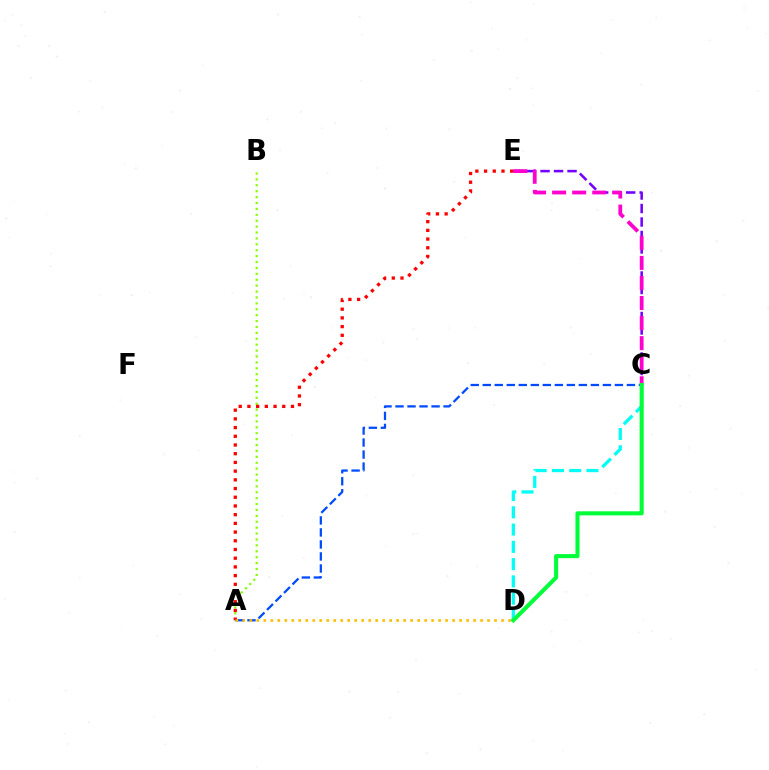{('A', 'B'): [{'color': '#84ff00', 'line_style': 'dotted', 'thickness': 1.6}], ('A', 'E'): [{'color': '#ff0000', 'line_style': 'dotted', 'thickness': 2.37}], ('A', 'C'): [{'color': '#004bff', 'line_style': 'dashed', 'thickness': 1.63}], ('C', 'E'): [{'color': '#7200ff', 'line_style': 'dashed', 'thickness': 1.83}, {'color': '#ff00cf', 'line_style': 'dashed', 'thickness': 2.73}], ('A', 'D'): [{'color': '#ffbd00', 'line_style': 'dotted', 'thickness': 1.9}], ('C', 'D'): [{'color': '#00fff6', 'line_style': 'dashed', 'thickness': 2.35}, {'color': '#00ff39', 'line_style': 'solid', 'thickness': 2.94}]}